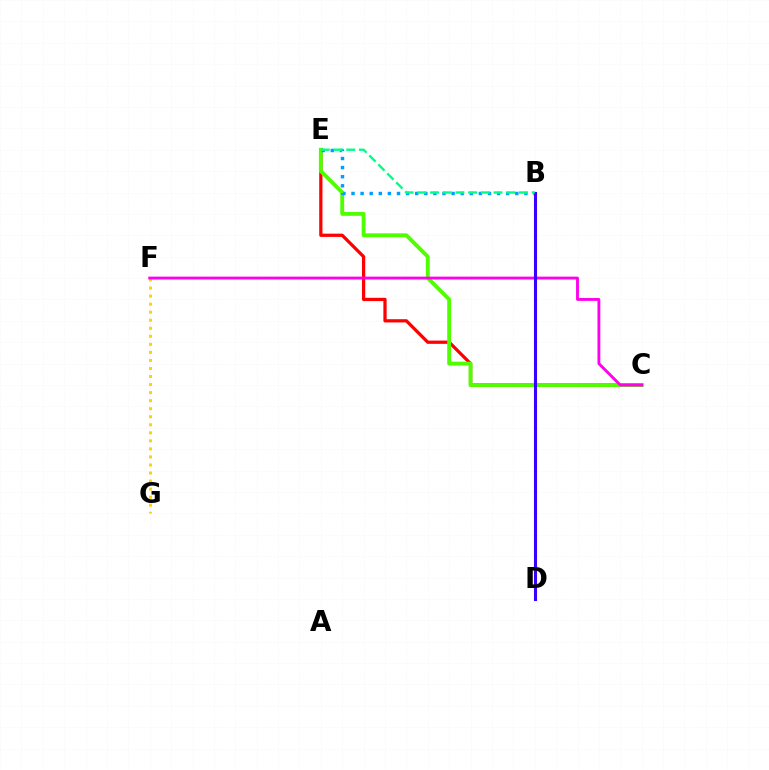{('C', 'E'): [{'color': '#ff0000', 'line_style': 'solid', 'thickness': 2.34}, {'color': '#4fff00', 'line_style': 'solid', 'thickness': 2.79}], ('B', 'E'): [{'color': '#009eff', 'line_style': 'dotted', 'thickness': 2.47}, {'color': '#00ff86', 'line_style': 'dashed', 'thickness': 1.73}], ('F', 'G'): [{'color': '#ffd500', 'line_style': 'dotted', 'thickness': 2.19}], ('C', 'F'): [{'color': '#ff00ed', 'line_style': 'solid', 'thickness': 2.06}], ('B', 'D'): [{'color': '#3700ff', 'line_style': 'solid', 'thickness': 2.22}]}